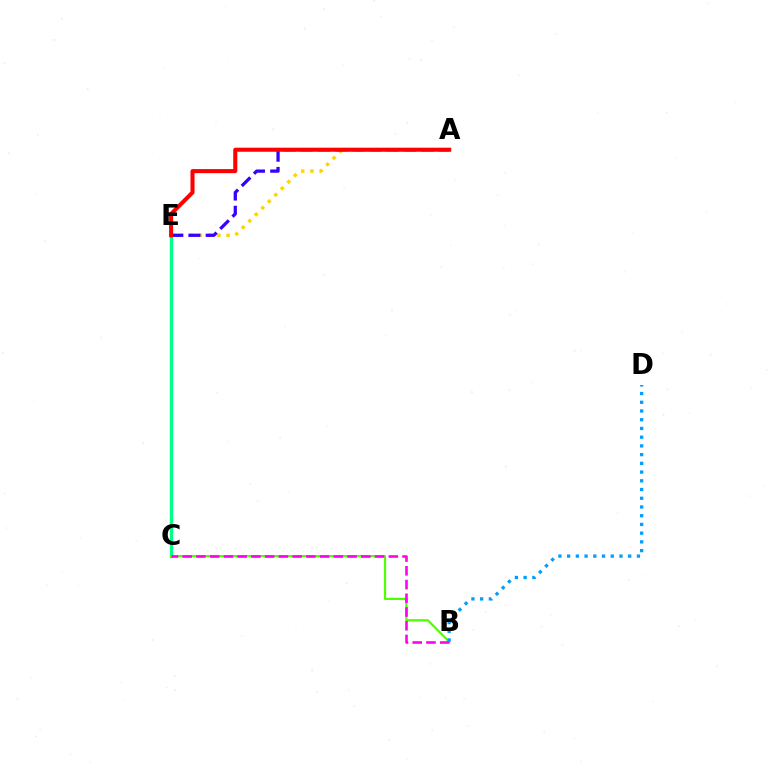{('A', 'E'): [{'color': '#ffd500', 'line_style': 'dotted', 'thickness': 2.5}, {'color': '#3700ff', 'line_style': 'dashed', 'thickness': 2.35}, {'color': '#ff0000', 'line_style': 'solid', 'thickness': 2.92}], ('C', 'E'): [{'color': '#00ff86', 'line_style': 'solid', 'thickness': 2.4}], ('B', 'C'): [{'color': '#4fff00', 'line_style': 'solid', 'thickness': 1.58}, {'color': '#ff00ed', 'line_style': 'dashed', 'thickness': 1.87}], ('B', 'D'): [{'color': '#009eff', 'line_style': 'dotted', 'thickness': 2.37}]}